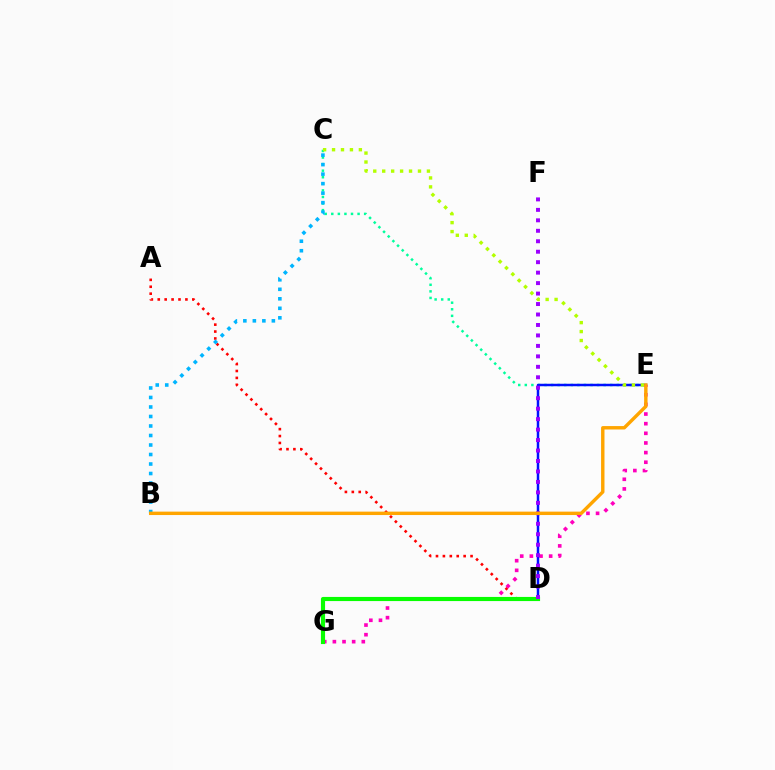{('C', 'E'): [{'color': '#00ff9d', 'line_style': 'dotted', 'thickness': 1.79}, {'color': '#b3ff00', 'line_style': 'dotted', 'thickness': 2.43}], ('D', 'E'): [{'color': '#0010ff', 'line_style': 'solid', 'thickness': 1.79}], ('A', 'D'): [{'color': '#ff0000', 'line_style': 'dotted', 'thickness': 1.88}], ('E', 'G'): [{'color': '#ff00bd', 'line_style': 'dotted', 'thickness': 2.62}], ('D', 'G'): [{'color': '#08ff00', 'line_style': 'solid', 'thickness': 2.98}], ('D', 'F'): [{'color': '#9b00ff', 'line_style': 'dotted', 'thickness': 2.84}], ('B', 'C'): [{'color': '#00b5ff', 'line_style': 'dotted', 'thickness': 2.58}], ('B', 'E'): [{'color': '#ffa500', 'line_style': 'solid', 'thickness': 2.45}]}